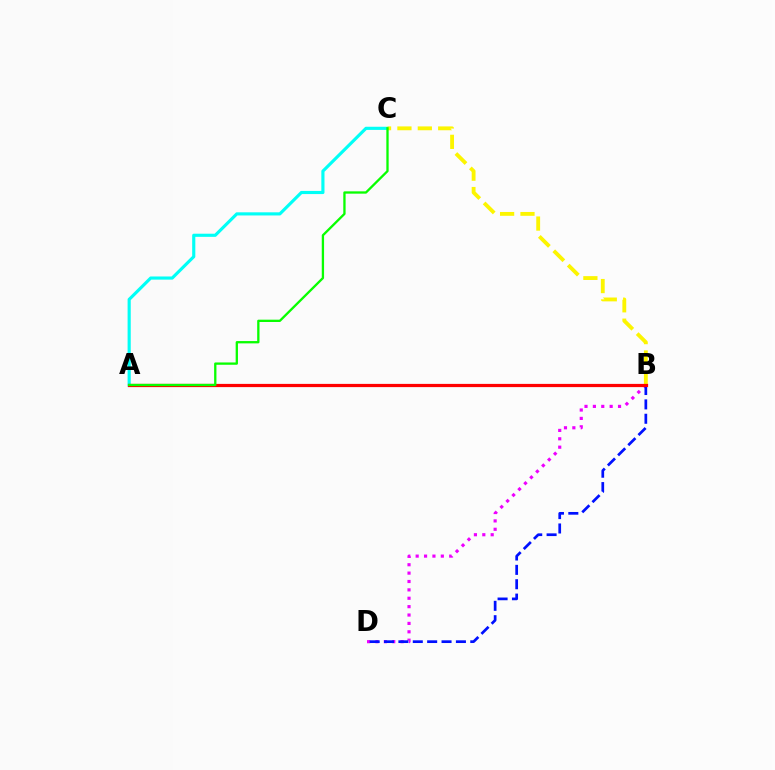{('A', 'C'): [{'color': '#00fff6', 'line_style': 'solid', 'thickness': 2.26}, {'color': '#08ff00', 'line_style': 'solid', 'thickness': 1.66}], ('B', 'D'): [{'color': '#ee00ff', 'line_style': 'dotted', 'thickness': 2.28}, {'color': '#0010ff', 'line_style': 'dashed', 'thickness': 1.95}], ('B', 'C'): [{'color': '#fcf500', 'line_style': 'dashed', 'thickness': 2.77}], ('A', 'B'): [{'color': '#ff0000', 'line_style': 'solid', 'thickness': 2.31}]}